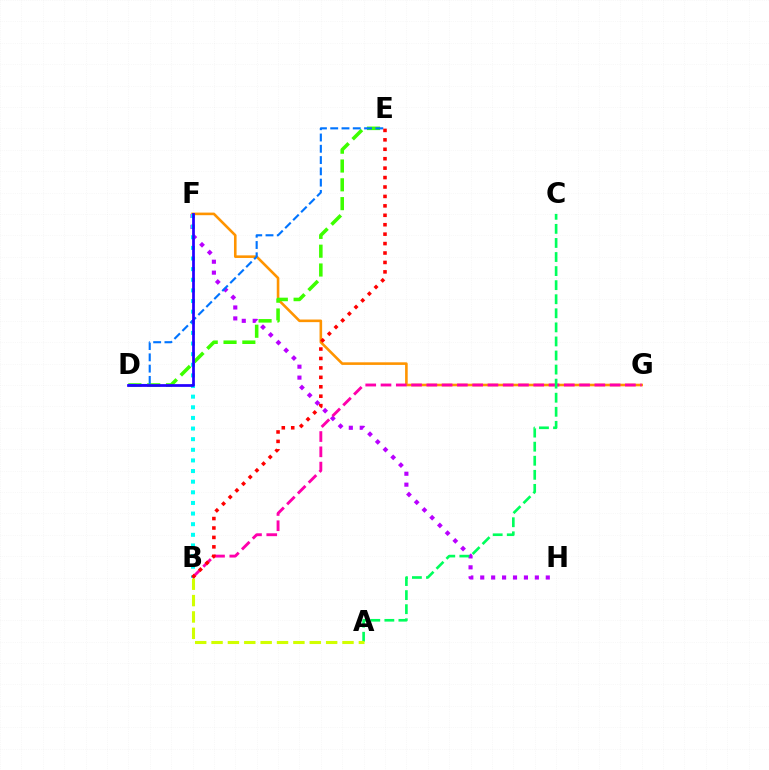{('F', 'G'): [{'color': '#ff9400', 'line_style': 'solid', 'thickness': 1.87}], ('D', 'E'): [{'color': '#3dff00', 'line_style': 'dashed', 'thickness': 2.56}, {'color': '#0074ff', 'line_style': 'dashed', 'thickness': 1.53}], ('F', 'H'): [{'color': '#b900ff', 'line_style': 'dotted', 'thickness': 2.97}], ('B', 'F'): [{'color': '#00fff6', 'line_style': 'dotted', 'thickness': 2.89}], ('B', 'G'): [{'color': '#ff00ac', 'line_style': 'dashed', 'thickness': 2.08}], ('A', 'C'): [{'color': '#00ff5c', 'line_style': 'dashed', 'thickness': 1.91}], ('A', 'B'): [{'color': '#d1ff00', 'line_style': 'dashed', 'thickness': 2.22}], ('B', 'E'): [{'color': '#ff0000', 'line_style': 'dotted', 'thickness': 2.56}], ('D', 'F'): [{'color': '#2500ff', 'line_style': 'solid', 'thickness': 1.97}]}